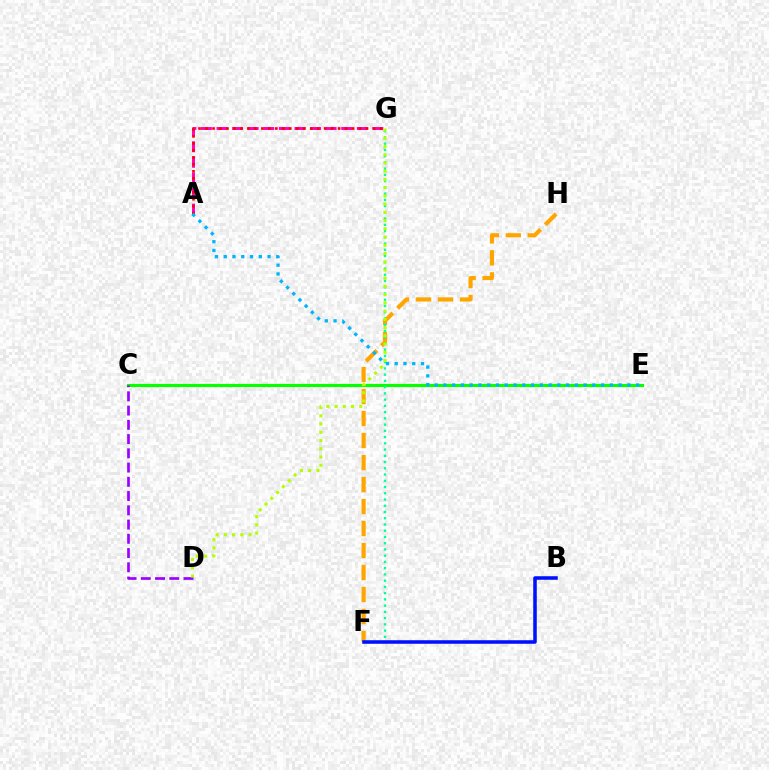{('C', 'E'): [{'color': '#08ff00', 'line_style': 'solid', 'thickness': 2.26}], ('A', 'G'): [{'color': '#ff00bd', 'line_style': 'dashed', 'thickness': 2.12}, {'color': '#ff0000', 'line_style': 'dotted', 'thickness': 1.9}], ('F', 'H'): [{'color': '#ffa500', 'line_style': 'dashed', 'thickness': 2.99}], ('C', 'D'): [{'color': '#9b00ff', 'line_style': 'dashed', 'thickness': 1.94}], ('F', 'G'): [{'color': '#00ff9d', 'line_style': 'dotted', 'thickness': 1.7}], ('D', 'G'): [{'color': '#b3ff00', 'line_style': 'dotted', 'thickness': 2.24}], ('B', 'F'): [{'color': '#0010ff', 'line_style': 'solid', 'thickness': 2.55}], ('A', 'E'): [{'color': '#00b5ff', 'line_style': 'dotted', 'thickness': 2.38}]}